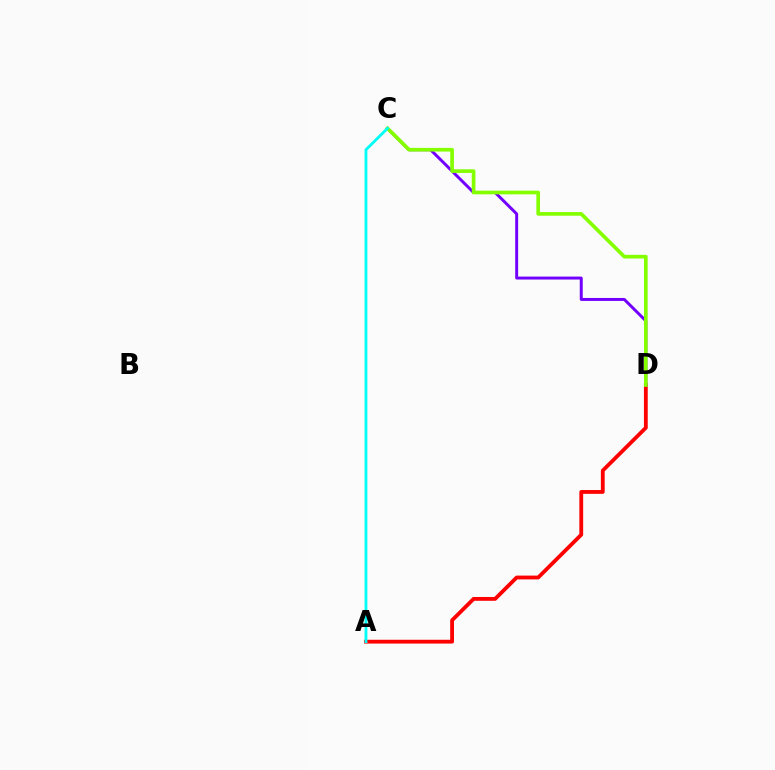{('A', 'D'): [{'color': '#ff0000', 'line_style': 'solid', 'thickness': 2.75}], ('C', 'D'): [{'color': '#7200ff', 'line_style': 'solid', 'thickness': 2.13}, {'color': '#84ff00', 'line_style': 'solid', 'thickness': 2.64}], ('A', 'C'): [{'color': '#00fff6', 'line_style': 'solid', 'thickness': 2.03}]}